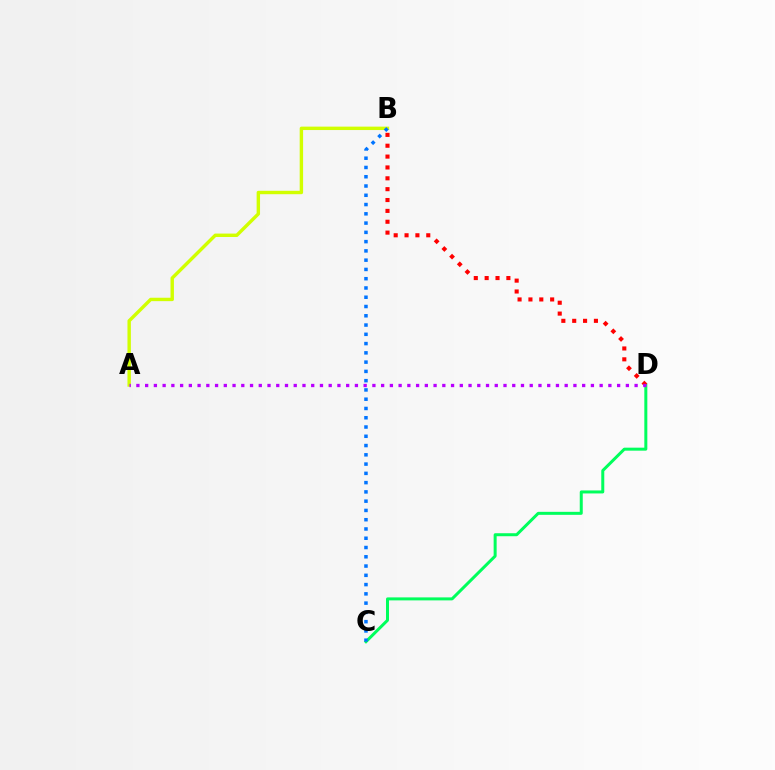{('A', 'B'): [{'color': '#d1ff00', 'line_style': 'solid', 'thickness': 2.46}], ('C', 'D'): [{'color': '#00ff5c', 'line_style': 'solid', 'thickness': 2.16}], ('B', 'D'): [{'color': '#ff0000', 'line_style': 'dotted', 'thickness': 2.95}], ('A', 'D'): [{'color': '#b900ff', 'line_style': 'dotted', 'thickness': 2.37}], ('B', 'C'): [{'color': '#0074ff', 'line_style': 'dotted', 'thickness': 2.52}]}